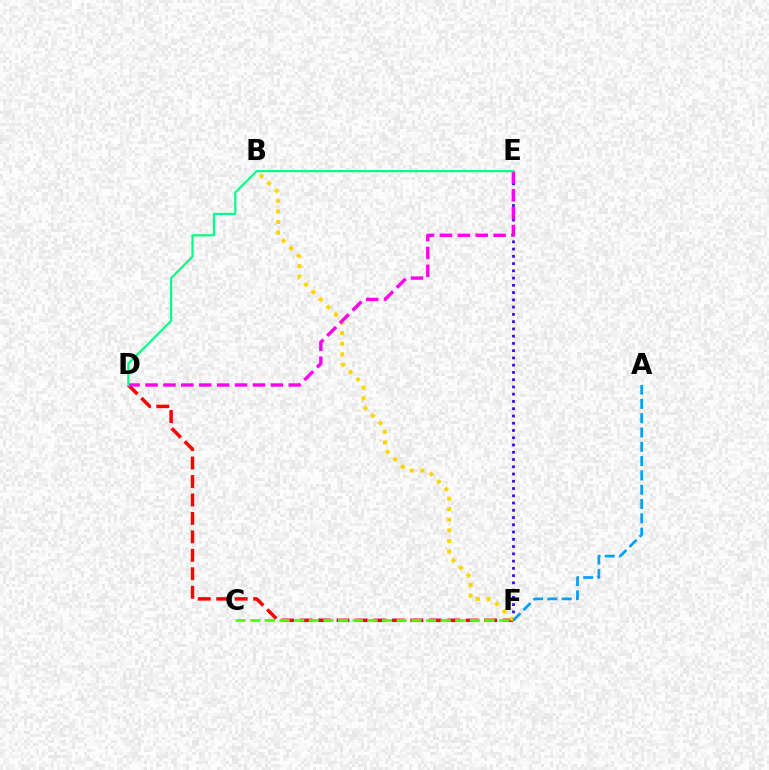{('D', 'F'): [{'color': '#ff0000', 'line_style': 'dashed', 'thickness': 2.51}], ('E', 'F'): [{'color': '#3700ff', 'line_style': 'dotted', 'thickness': 1.97}], ('B', 'F'): [{'color': '#ffd500', 'line_style': 'dotted', 'thickness': 2.88}], ('D', 'E'): [{'color': '#ff00ed', 'line_style': 'dashed', 'thickness': 2.43}, {'color': '#00ff86', 'line_style': 'solid', 'thickness': 1.55}], ('C', 'F'): [{'color': '#4fff00', 'line_style': 'dashed', 'thickness': 1.99}], ('A', 'F'): [{'color': '#009eff', 'line_style': 'dashed', 'thickness': 1.94}]}